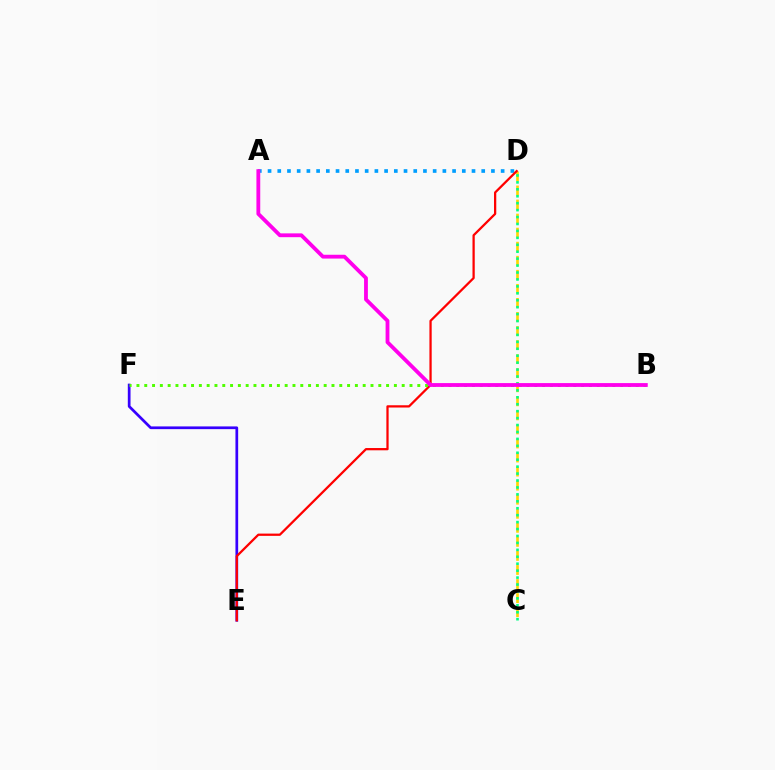{('A', 'D'): [{'color': '#009eff', 'line_style': 'dotted', 'thickness': 2.64}], ('E', 'F'): [{'color': '#3700ff', 'line_style': 'solid', 'thickness': 1.96}], ('C', 'D'): [{'color': '#ffd500', 'line_style': 'dashed', 'thickness': 1.91}, {'color': '#00ff86', 'line_style': 'dotted', 'thickness': 1.88}], ('D', 'E'): [{'color': '#ff0000', 'line_style': 'solid', 'thickness': 1.63}], ('B', 'F'): [{'color': '#4fff00', 'line_style': 'dotted', 'thickness': 2.12}], ('A', 'B'): [{'color': '#ff00ed', 'line_style': 'solid', 'thickness': 2.75}]}